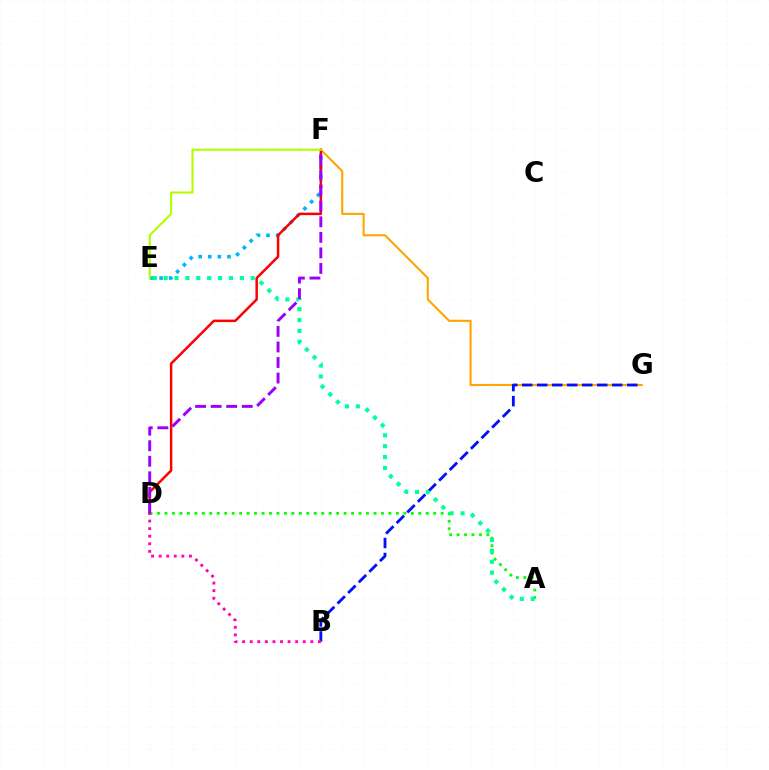{('A', 'D'): [{'color': '#08ff00', 'line_style': 'dotted', 'thickness': 2.03}], ('E', 'F'): [{'color': '#00b5ff', 'line_style': 'dotted', 'thickness': 2.6}, {'color': '#b3ff00', 'line_style': 'solid', 'thickness': 1.53}], ('F', 'G'): [{'color': '#ffa500', 'line_style': 'solid', 'thickness': 1.53}], ('B', 'G'): [{'color': '#0010ff', 'line_style': 'dashed', 'thickness': 2.04}], ('D', 'F'): [{'color': '#ff0000', 'line_style': 'solid', 'thickness': 1.8}, {'color': '#9b00ff', 'line_style': 'dashed', 'thickness': 2.11}], ('A', 'E'): [{'color': '#00ff9d', 'line_style': 'dotted', 'thickness': 2.96}], ('B', 'D'): [{'color': '#ff00bd', 'line_style': 'dotted', 'thickness': 2.06}]}